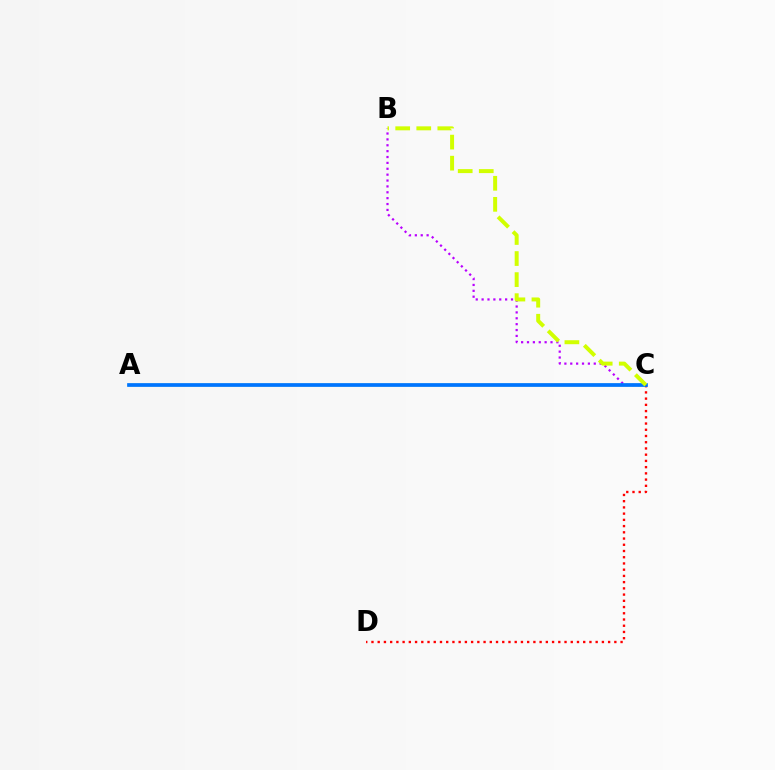{('B', 'C'): [{'color': '#b900ff', 'line_style': 'dotted', 'thickness': 1.6}, {'color': '#d1ff00', 'line_style': 'dashed', 'thickness': 2.86}], ('C', 'D'): [{'color': '#ff0000', 'line_style': 'dotted', 'thickness': 1.69}], ('A', 'C'): [{'color': '#00ff5c', 'line_style': 'solid', 'thickness': 1.7}, {'color': '#0074ff', 'line_style': 'solid', 'thickness': 2.65}]}